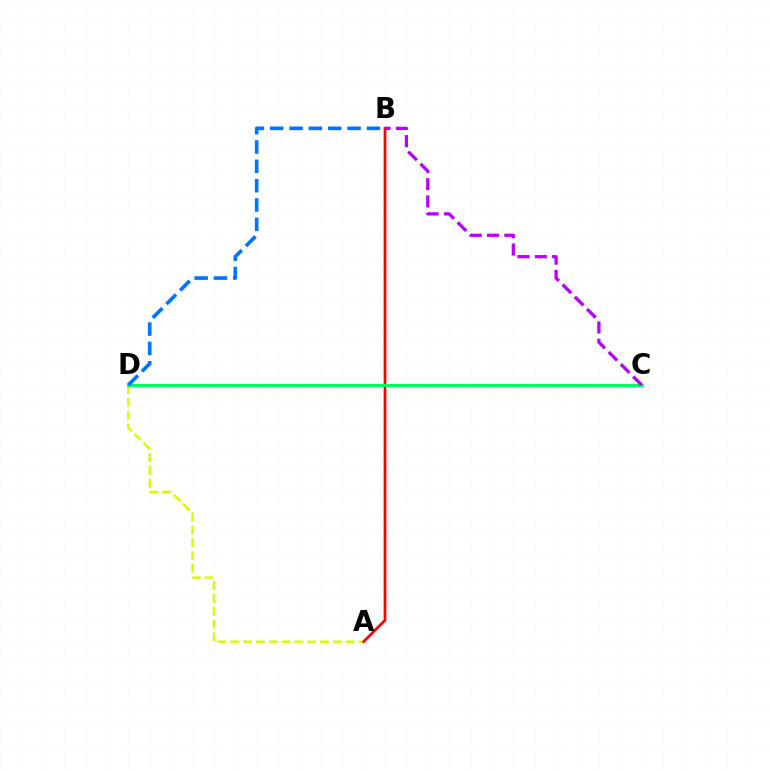{('A', 'D'): [{'color': '#d1ff00', 'line_style': 'dashed', 'thickness': 1.74}], ('A', 'B'): [{'color': '#ff0000', 'line_style': 'solid', 'thickness': 1.98}], ('C', 'D'): [{'color': '#00ff5c', 'line_style': 'solid', 'thickness': 2.18}], ('B', 'D'): [{'color': '#0074ff', 'line_style': 'dashed', 'thickness': 2.63}], ('B', 'C'): [{'color': '#b900ff', 'line_style': 'dashed', 'thickness': 2.35}]}